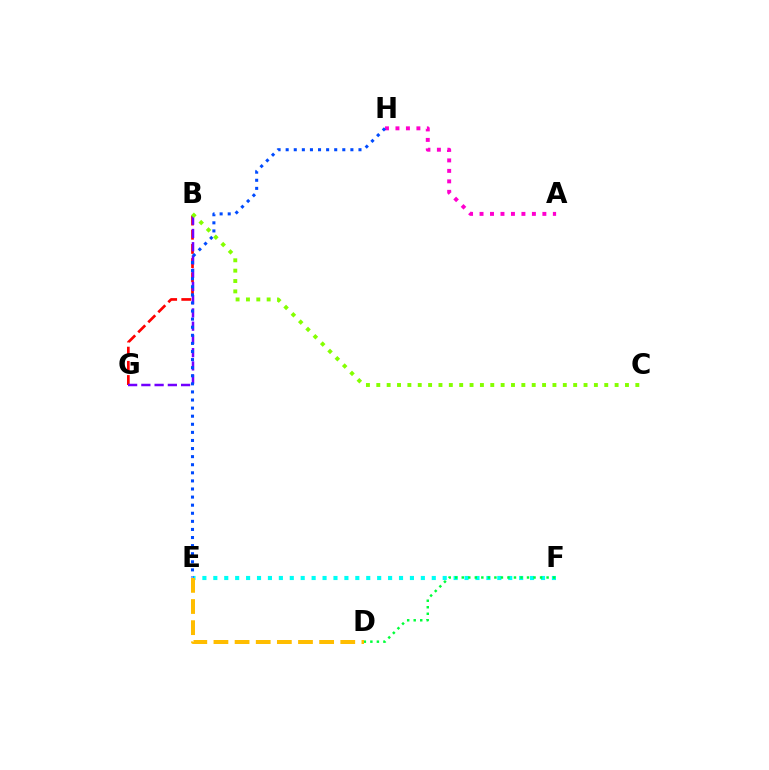{('E', 'F'): [{'color': '#00fff6', 'line_style': 'dotted', 'thickness': 2.97}], ('B', 'G'): [{'color': '#ff0000', 'line_style': 'dashed', 'thickness': 1.93}, {'color': '#7200ff', 'line_style': 'dashed', 'thickness': 1.8}], ('A', 'H'): [{'color': '#ff00cf', 'line_style': 'dotted', 'thickness': 2.85}], ('B', 'C'): [{'color': '#84ff00', 'line_style': 'dotted', 'thickness': 2.82}], ('D', 'F'): [{'color': '#00ff39', 'line_style': 'dotted', 'thickness': 1.77}], ('D', 'E'): [{'color': '#ffbd00', 'line_style': 'dashed', 'thickness': 2.87}], ('E', 'H'): [{'color': '#004bff', 'line_style': 'dotted', 'thickness': 2.2}]}